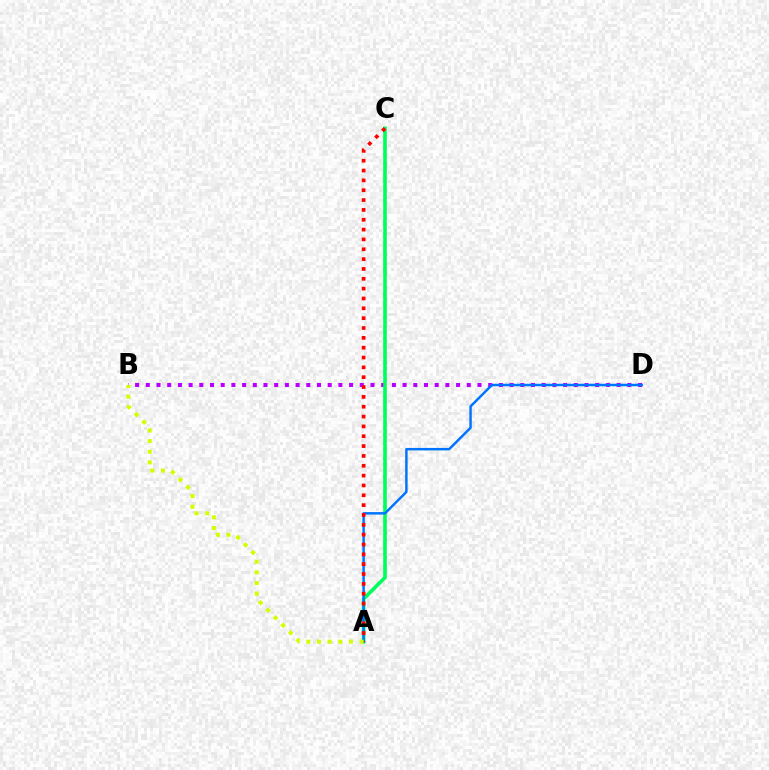{('B', 'D'): [{'color': '#b900ff', 'line_style': 'dotted', 'thickness': 2.91}], ('A', 'C'): [{'color': '#00ff5c', 'line_style': 'solid', 'thickness': 2.62}, {'color': '#ff0000', 'line_style': 'dotted', 'thickness': 2.67}], ('A', 'D'): [{'color': '#0074ff', 'line_style': 'solid', 'thickness': 1.77}], ('A', 'B'): [{'color': '#d1ff00', 'line_style': 'dotted', 'thickness': 2.9}]}